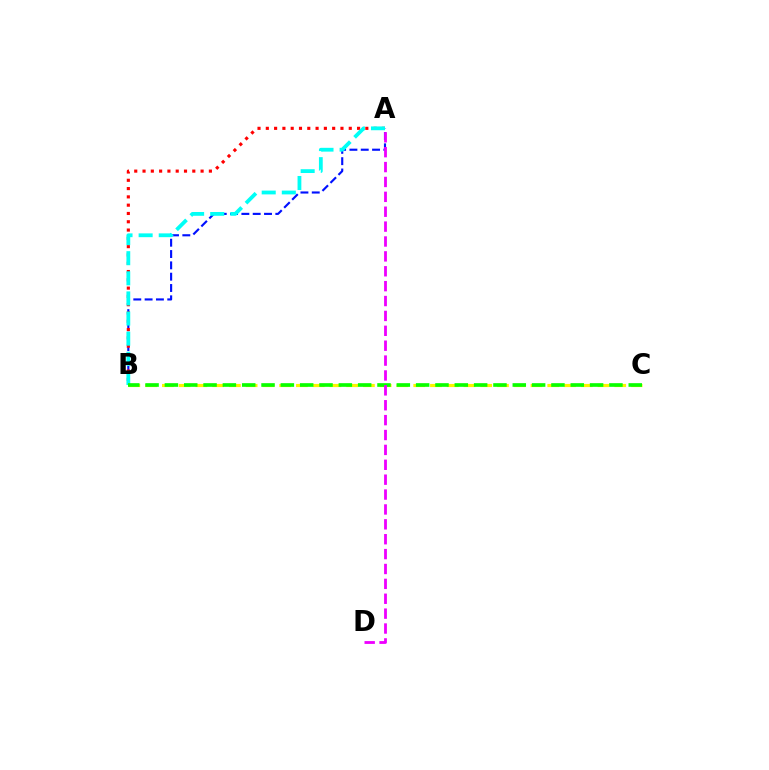{('A', 'B'): [{'color': '#0010ff', 'line_style': 'dashed', 'thickness': 1.54}, {'color': '#ff0000', 'line_style': 'dotted', 'thickness': 2.25}, {'color': '#00fff6', 'line_style': 'dashed', 'thickness': 2.73}], ('B', 'C'): [{'color': '#fcf500', 'line_style': 'dashed', 'thickness': 2.28}, {'color': '#08ff00', 'line_style': 'dashed', 'thickness': 2.63}], ('A', 'D'): [{'color': '#ee00ff', 'line_style': 'dashed', 'thickness': 2.02}]}